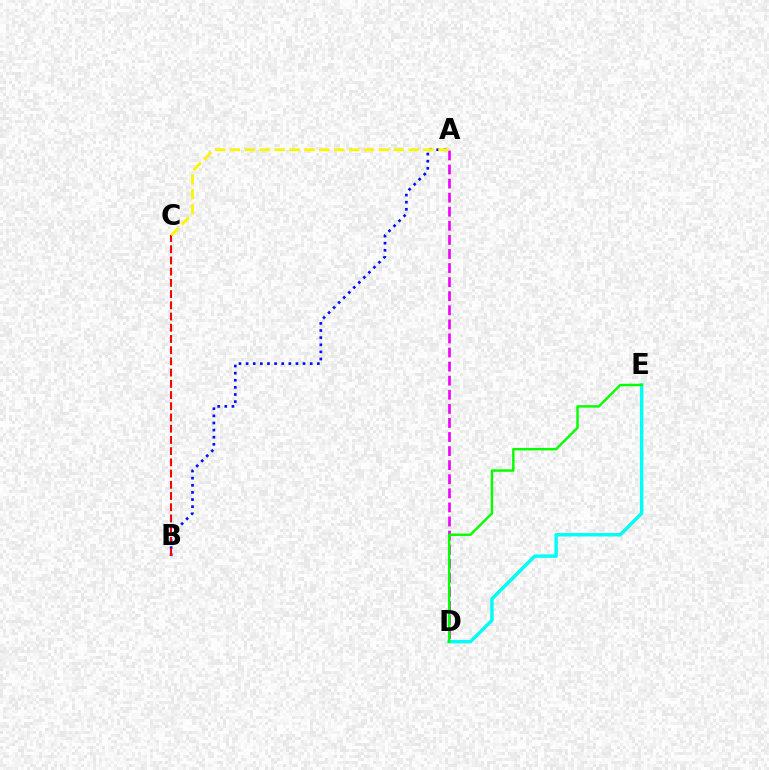{('A', 'B'): [{'color': '#0010ff', 'line_style': 'dotted', 'thickness': 1.93}], ('D', 'E'): [{'color': '#00fff6', 'line_style': 'solid', 'thickness': 2.49}, {'color': '#08ff00', 'line_style': 'solid', 'thickness': 1.77}], ('B', 'C'): [{'color': '#ff0000', 'line_style': 'dashed', 'thickness': 1.52}], ('A', 'D'): [{'color': '#ee00ff', 'line_style': 'dashed', 'thickness': 1.91}], ('A', 'C'): [{'color': '#fcf500', 'line_style': 'dashed', 'thickness': 2.02}]}